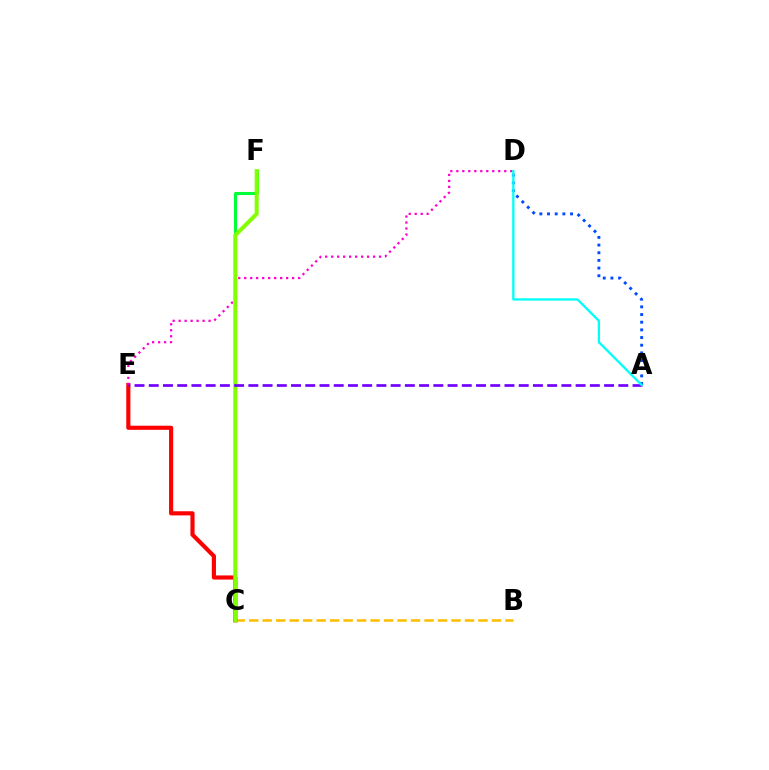{('B', 'C'): [{'color': '#ffbd00', 'line_style': 'dashed', 'thickness': 1.83}], ('C', 'F'): [{'color': '#00ff39', 'line_style': 'solid', 'thickness': 2.22}, {'color': '#84ff00', 'line_style': 'solid', 'thickness': 2.88}], ('C', 'E'): [{'color': '#ff0000', 'line_style': 'solid', 'thickness': 2.98}], ('D', 'E'): [{'color': '#ff00cf', 'line_style': 'dotted', 'thickness': 1.63}], ('A', 'D'): [{'color': '#004bff', 'line_style': 'dotted', 'thickness': 2.08}, {'color': '#00fff6', 'line_style': 'solid', 'thickness': 1.65}], ('A', 'E'): [{'color': '#7200ff', 'line_style': 'dashed', 'thickness': 1.93}]}